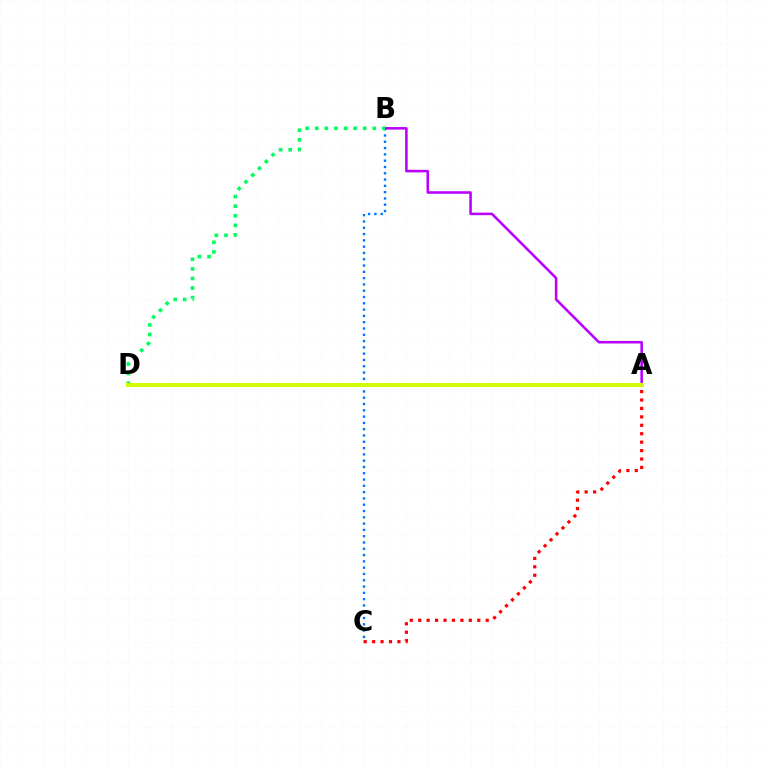{('A', 'C'): [{'color': '#ff0000', 'line_style': 'dotted', 'thickness': 2.29}], ('B', 'C'): [{'color': '#0074ff', 'line_style': 'dotted', 'thickness': 1.71}], ('A', 'B'): [{'color': '#b900ff', 'line_style': 'solid', 'thickness': 1.84}], ('B', 'D'): [{'color': '#00ff5c', 'line_style': 'dotted', 'thickness': 2.61}], ('A', 'D'): [{'color': '#d1ff00', 'line_style': 'solid', 'thickness': 2.88}]}